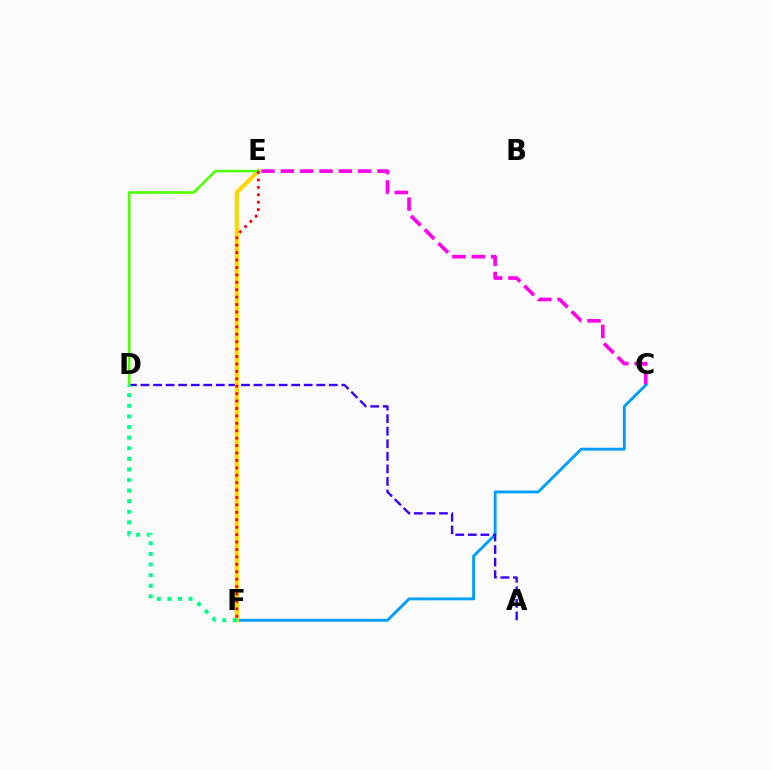{('C', 'E'): [{'color': '#ff00ed', 'line_style': 'dashed', 'thickness': 2.63}], ('C', 'F'): [{'color': '#009eff', 'line_style': 'solid', 'thickness': 2.08}], ('A', 'D'): [{'color': '#3700ff', 'line_style': 'dashed', 'thickness': 1.71}], ('E', 'F'): [{'color': '#ffd500', 'line_style': 'solid', 'thickness': 2.98}, {'color': '#ff0000', 'line_style': 'dotted', 'thickness': 2.02}], ('D', 'E'): [{'color': '#4fff00', 'line_style': 'solid', 'thickness': 1.85}], ('D', 'F'): [{'color': '#00ff86', 'line_style': 'dotted', 'thickness': 2.88}]}